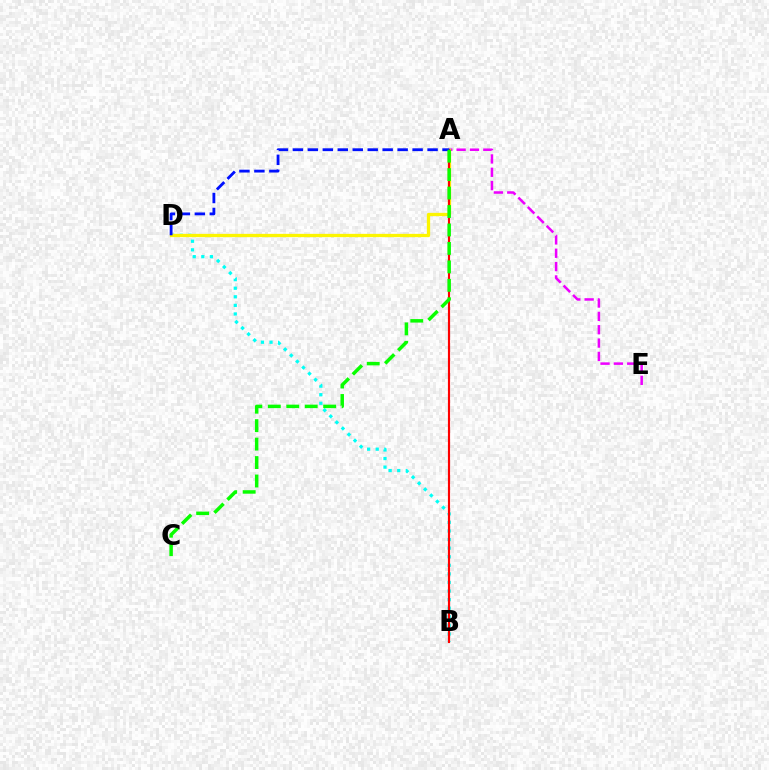{('B', 'D'): [{'color': '#00fff6', 'line_style': 'dotted', 'thickness': 2.33}], ('A', 'E'): [{'color': '#ee00ff', 'line_style': 'dashed', 'thickness': 1.81}], ('A', 'D'): [{'color': '#fcf500', 'line_style': 'solid', 'thickness': 2.37}, {'color': '#0010ff', 'line_style': 'dashed', 'thickness': 2.03}], ('A', 'B'): [{'color': '#ff0000', 'line_style': 'solid', 'thickness': 1.56}], ('A', 'C'): [{'color': '#08ff00', 'line_style': 'dashed', 'thickness': 2.51}]}